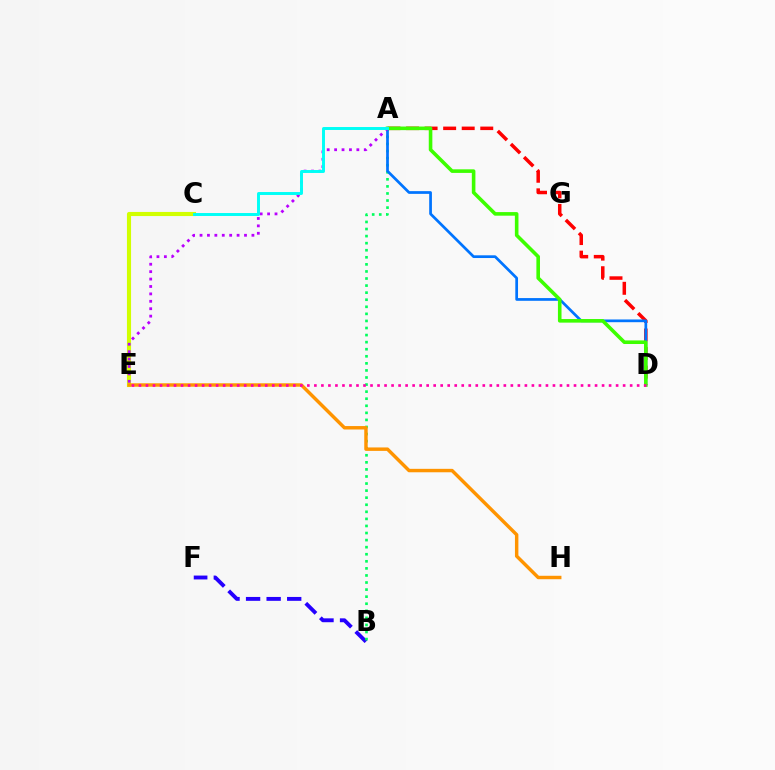{('C', 'E'): [{'color': '#d1ff00', 'line_style': 'solid', 'thickness': 2.96}], ('A', 'D'): [{'color': '#ff0000', 'line_style': 'dashed', 'thickness': 2.52}, {'color': '#0074ff', 'line_style': 'solid', 'thickness': 1.96}, {'color': '#3dff00', 'line_style': 'solid', 'thickness': 2.58}], ('B', 'F'): [{'color': '#2500ff', 'line_style': 'dashed', 'thickness': 2.79}], ('A', 'B'): [{'color': '#00ff5c', 'line_style': 'dotted', 'thickness': 1.92}], ('A', 'E'): [{'color': '#b900ff', 'line_style': 'dotted', 'thickness': 2.01}], ('A', 'C'): [{'color': '#00fff6', 'line_style': 'solid', 'thickness': 2.12}], ('E', 'H'): [{'color': '#ff9400', 'line_style': 'solid', 'thickness': 2.48}], ('D', 'E'): [{'color': '#ff00ac', 'line_style': 'dotted', 'thickness': 1.91}]}